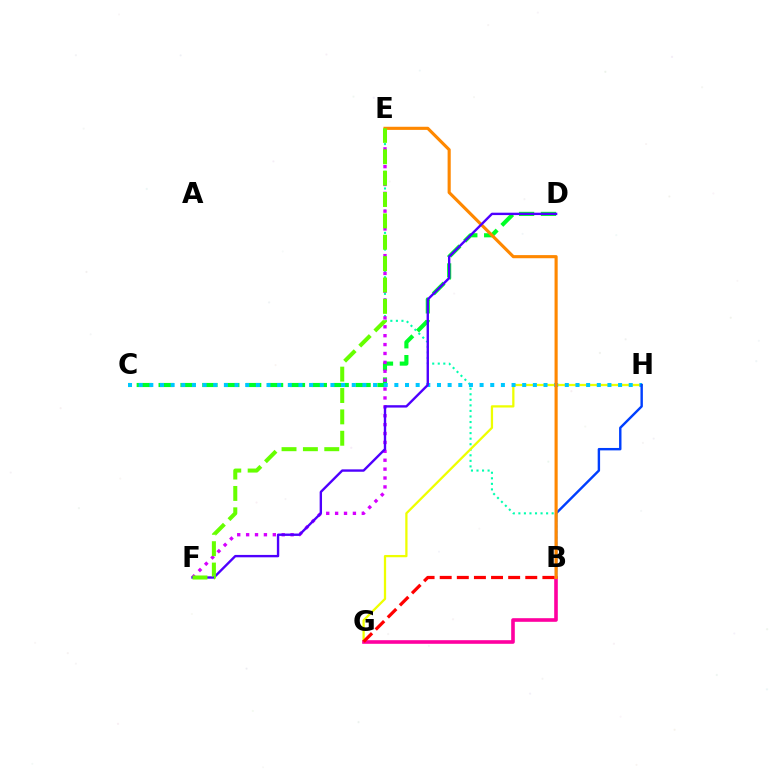{('B', 'E'): [{'color': '#00ffaf', 'line_style': 'dotted', 'thickness': 1.51}, {'color': '#ff8800', 'line_style': 'solid', 'thickness': 2.25}], ('C', 'D'): [{'color': '#00ff27', 'line_style': 'dashed', 'thickness': 2.97}], ('G', 'H'): [{'color': '#eeff00', 'line_style': 'solid', 'thickness': 1.63}], ('C', 'H'): [{'color': '#00c7ff', 'line_style': 'dotted', 'thickness': 2.89}], ('E', 'F'): [{'color': '#d600ff', 'line_style': 'dotted', 'thickness': 2.42}, {'color': '#66ff00', 'line_style': 'dashed', 'thickness': 2.9}], ('B', 'H'): [{'color': '#003fff', 'line_style': 'solid', 'thickness': 1.74}], ('B', 'G'): [{'color': '#ff00a0', 'line_style': 'solid', 'thickness': 2.6}, {'color': '#ff0000', 'line_style': 'dashed', 'thickness': 2.32}], ('D', 'F'): [{'color': '#4f00ff', 'line_style': 'solid', 'thickness': 1.71}]}